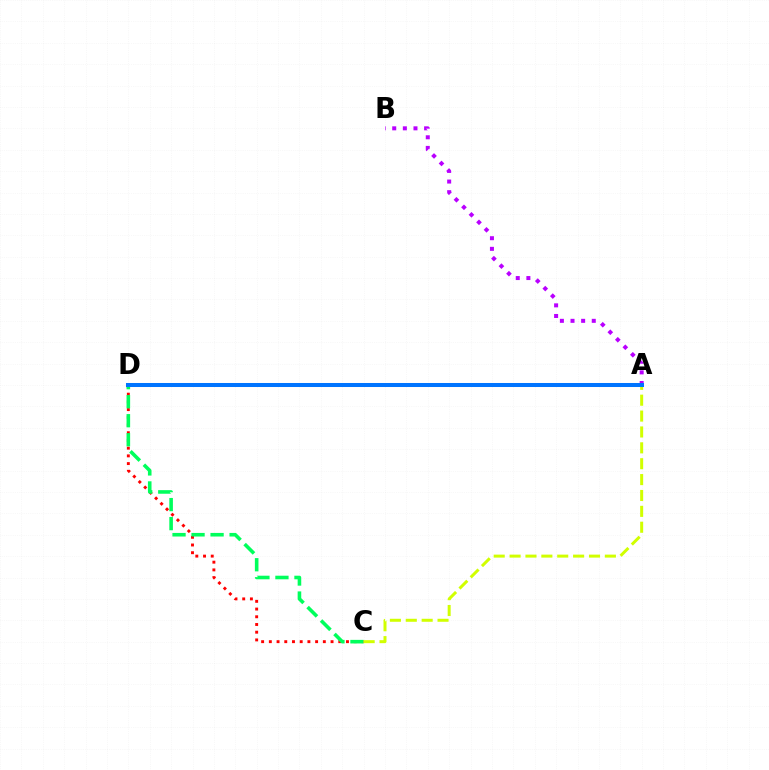{('C', 'D'): [{'color': '#ff0000', 'line_style': 'dotted', 'thickness': 2.1}, {'color': '#00ff5c', 'line_style': 'dashed', 'thickness': 2.58}], ('A', 'B'): [{'color': '#b900ff', 'line_style': 'dotted', 'thickness': 2.89}], ('A', 'C'): [{'color': '#d1ff00', 'line_style': 'dashed', 'thickness': 2.16}], ('A', 'D'): [{'color': '#0074ff', 'line_style': 'solid', 'thickness': 2.9}]}